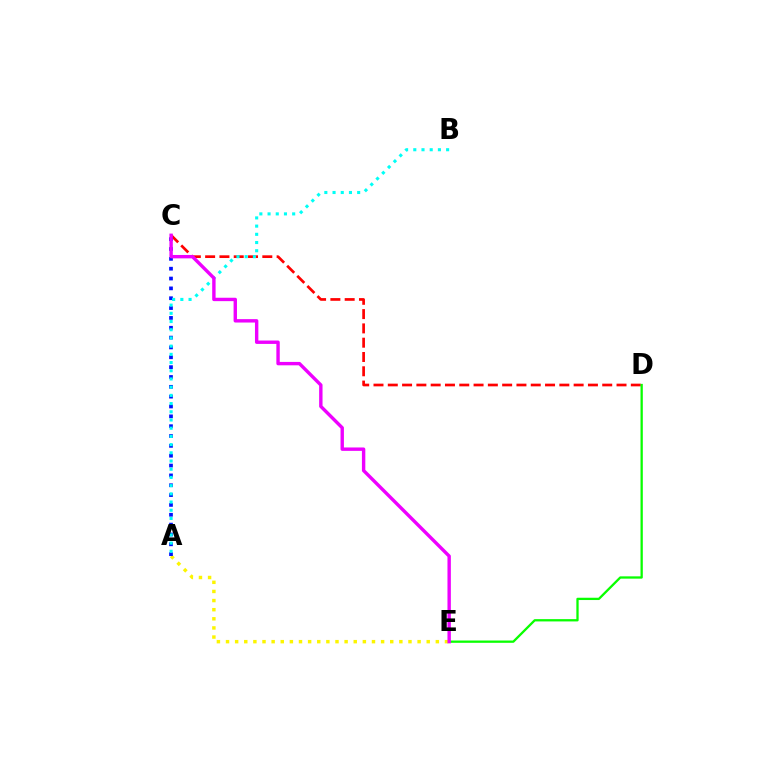{('A', 'E'): [{'color': '#fcf500', 'line_style': 'dotted', 'thickness': 2.48}], ('C', 'D'): [{'color': '#ff0000', 'line_style': 'dashed', 'thickness': 1.94}], ('A', 'C'): [{'color': '#0010ff', 'line_style': 'dotted', 'thickness': 2.67}], ('D', 'E'): [{'color': '#08ff00', 'line_style': 'solid', 'thickness': 1.65}], ('A', 'B'): [{'color': '#00fff6', 'line_style': 'dotted', 'thickness': 2.23}], ('C', 'E'): [{'color': '#ee00ff', 'line_style': 'solid', 'thickness': 2.44}]}